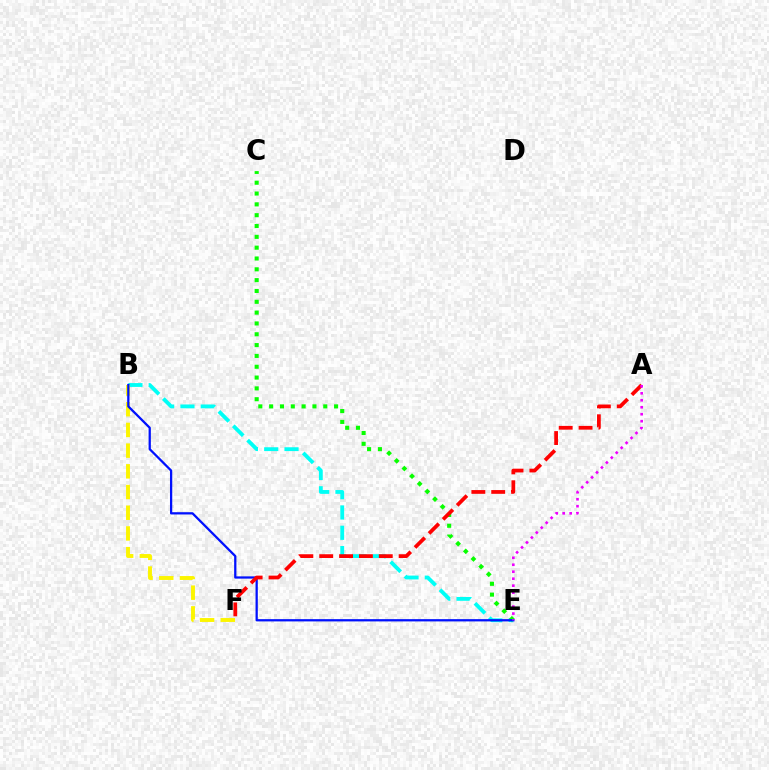{('B', 'E'): [{'color': '#00fff6', 'line_style': 'dashed', 'thickness': 2.76}, {'color': '#0010ff', 'line_style': 'solid', 'thickness': 1.63}], ('B', 'F'): [{'color': '#fcf500', 'line_style': 'dashed', 'thickness': 2.81}], ('C', 'E'): [{'color': '#08ff00', 'line_style': 'dotted', 'thickness': 2.94}], ('A', 'F'): [{'color': '#ff0000', 'line_style': 'dashed', 'thickness': 2.7}], ('A', 'E'): [{'color': '#ee00ff', 'line_style': 'dotted', 'thickness': 1.9}]}